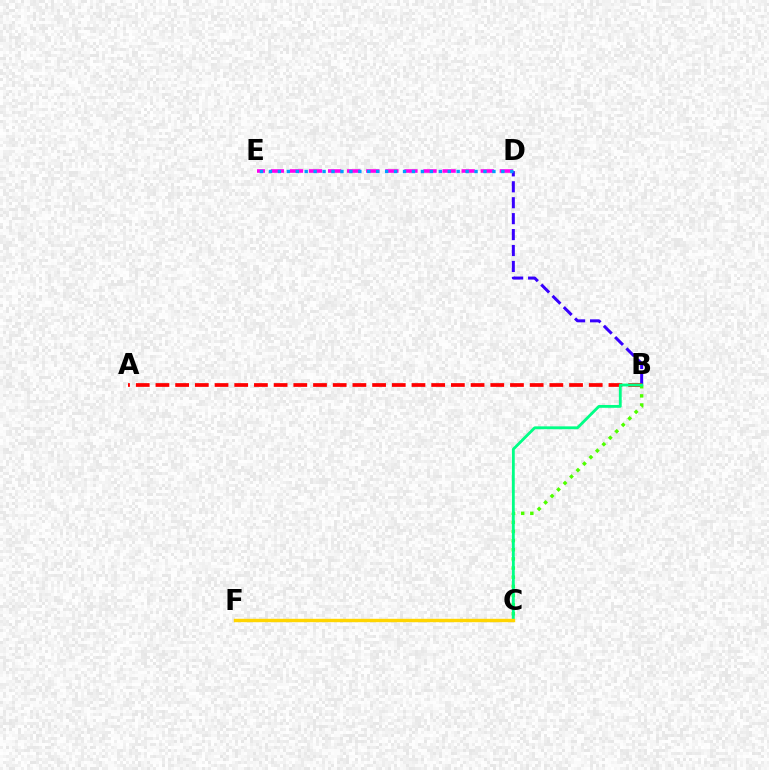{('B', 'D'): [{'color': '#3700ff', 'line_style': 'dashed', 'thickness': 2.16}], ('D', 'E'): [{'color': '#ff00ed', 'line_style': 'dashed', 'thickness': 2.59}, {'color': '#009eff', 'line_style': 'dotted', 'thickness': 2.43}], ('A', 'B'): [{'color': '#ff0000', 'line_style': 'dashed', 'thickness': 2.68}], ('B', 'C'): [{'color': '#4fff00', 'line_style': 'dotted', 'thickness': 2.49}, {'color': '#00ff86', 'line_style': 'solid', 'thickness': 2.04}], ('C', 'F'): [{'color': '#ffd500', 'line_style': 'solid', 'thickness': 2.46}]}